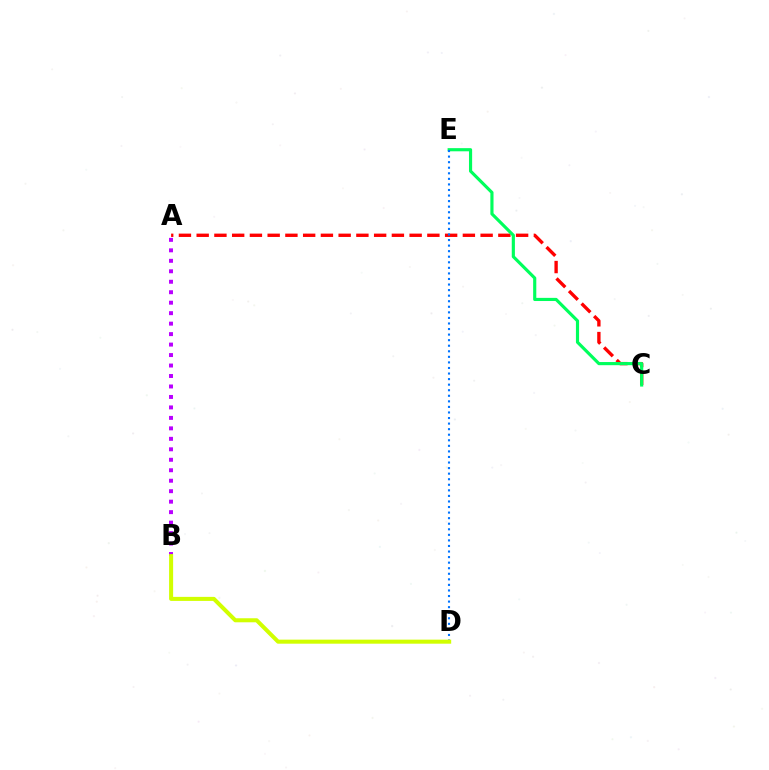{('A', 'C'): [{'color': '#ff0000', 'line_style': 'dashed', 'thickness': 2.41}], ('C', 'E'): [{'color': '#00ff5c', 'line_style': 'solid', 'thickness': 2.27}], ('A', 'B'): [{'color': '#b900ff', 'line_style': 'dotted', 'thickness': 2.85}], ('D', 'E'): [{'color': '#0074ff', 'line_style': 'dotted', 'thickness': 1.51}], ('B', 'D'): [{'color': '#d1ff00', 'line_style': 'solid', 'thickness': 2.91}]}